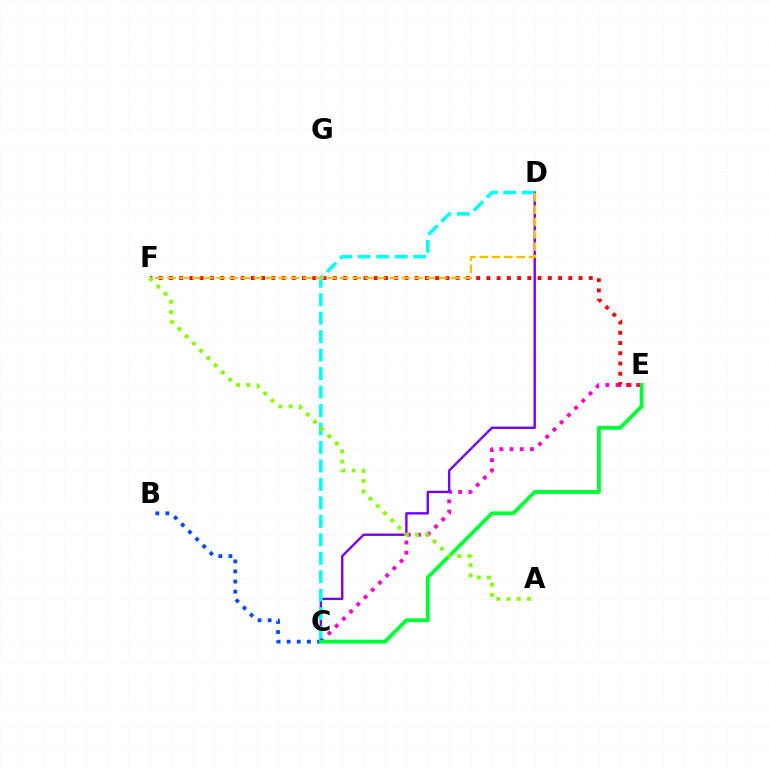{('B', 'C'): [{'color': '#004bff', 'line_style': 'dotted', 'thickness': 2.74}], ('C', 'E'): [{'color': '#ff00cf', 'line_style': 'dotted', 'thickness': 2.77}, {'color': '#00ff39', 'line_style': 'solid', 'thickness': 2.78}], ('E', 'F'): [{'color': '#ff0000', 'line_style': 'dotted', 'thickness': 2.78}], ('C', 'D'): [{'color': '#7200ff', 'line_style': 'solid', 'thickness': 1.7}, {'color': '#00fff6', 'line_style': 'dashed', 'thickness': 2.51}], ('D', 'F'): [{'color': '#ffbd00', 'line_style': 'dashed', 'thickness': 1.68}], ('A', 'F'): [{'color': '#84ff00', 'line_style': 'dotted', 'thickness': 2.78}]}